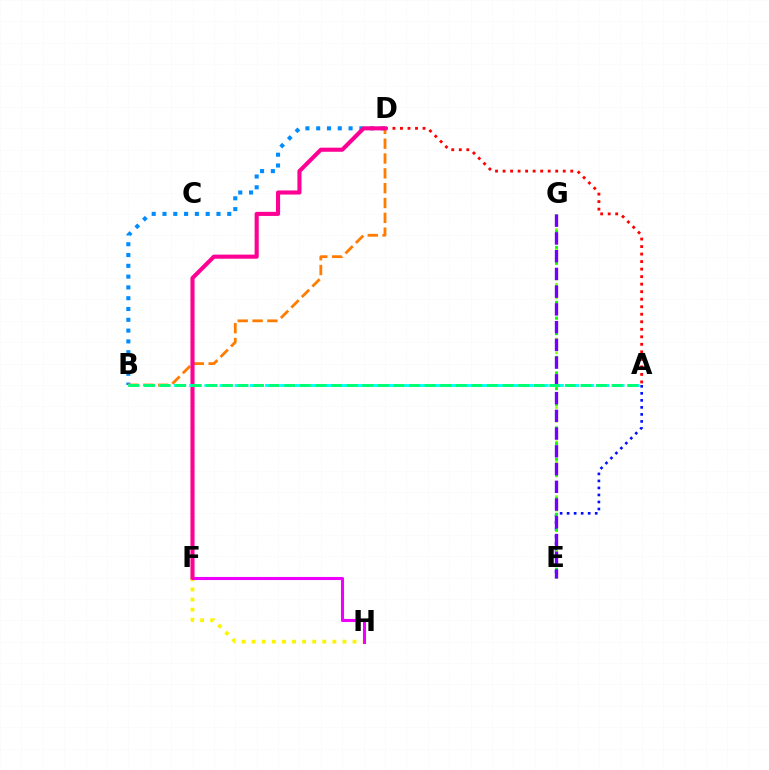{('A', 'D'): [{'color': '#ff0000', 'line_style': 'dotted', 'thickness': 2.04}], ('A', 'E'): [{'color': '#0010ff', 'line_style': 'dotted', 'thickness': 1.91}], ('B', 'D'): [{'color': '#008cff', 'line_style': 'dotted', 'thickness': 2.93}, {'color': '#ff7c00', 'line_style': 'dashed', 'thickness': 2.02}], ('E', 'G'): [{'color': '#84ff00', 'line_style': 'dotted', 'thickness': 1.86}, {'color': '#08ff00', 'line_style': 'dotted', 'thickness': 2.13}, {'color': '#7200ff', 'line_style': 'dashed', 'thickness': 2.41}], ('F', 'H'): [{'color': '#fcf500', 'line_style': 'dotted', 'thickness': 2.74}, {'color': '#ee00ff', 'line_style': 'solid', 'thickness': 2.22}], ('D', 'F'): [{'color': '#ff0094', 'line_style': 'solid', 'thickness': 2.95}], ('A', 'B'): [{'color': '#00fff6', 'line_style': 'dashed', 'thickness': 2.06}, {'color': '#00ff74', 'line_style': 'dashed', 'thickness': 2.12}]}